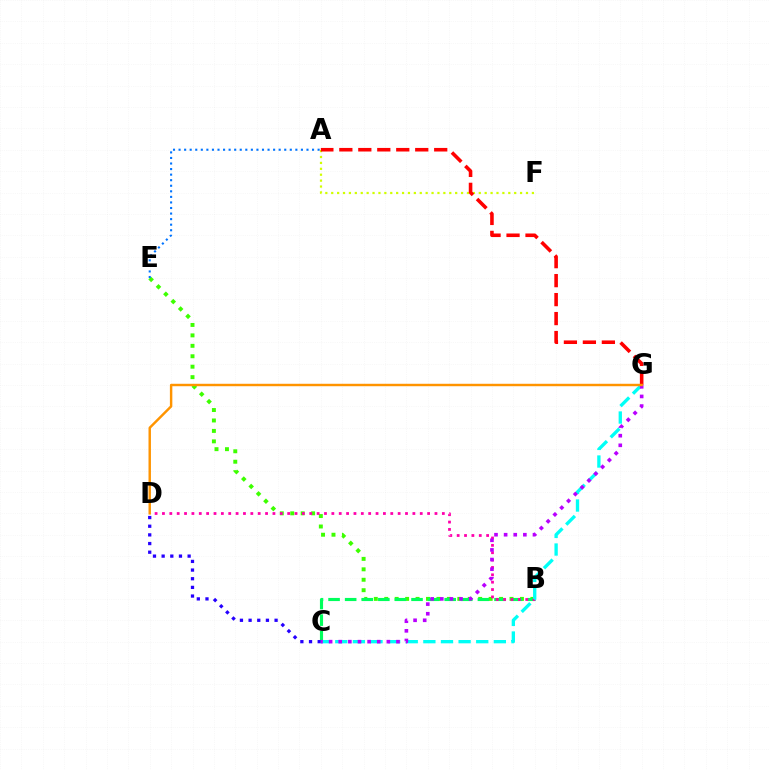{('B', 'E'): [{'color': '#3dff00', 'line_style': 'dotted', 'thickness': 2.84}], ('B', 'C'): [{'color': '#00ff5c', 'line_style': 'dashed', 'thickness': 2.25}], ('C', 'D'): [{'color': '#2500ff', 'line_style': 'dotted', 'thickness': 2.35}], ('A', 'E'): [{'color': '#0074ff', 'line_style': 'dotted', 'thickness': 1.51}], ('B', 'D'): [{'color': '#ff00ac', 'line_style': 'dotted', 'thickness': 2.0}], ('C', 'G'): [{'color': '#00fff6', 'line_style': 'dashed', 'thickness': 2.39}, {'color': '#b900ff', 'line_style': 'dotted', 'thickness': 2.61}], ('A', 'F'): [{'color': '#d1ff00', 'line_style': 'dotted', 'thickness': 1.6}], ('A', 'G'): [{'color': '#ff0000', 'line_style': 'dashed', 'thickness': 2.58}], ('D', 'G'): [{'color': '#ff9400', 'line_style': 'solid', 'thickness': 1.76}]}